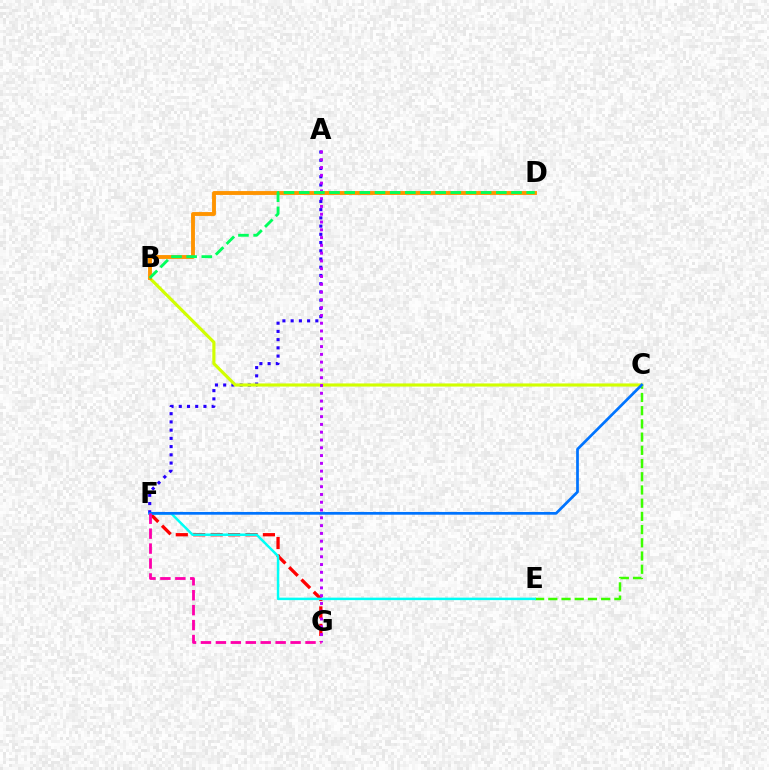{('F', 'G'): [{'color': '#ff0000', 'line_style': 'dashed', 'thickness': 2.37}, {'color': '#ff00ac', 'line_style': 'dashed', 'thickness': 2.03}], ('C', 'E'): [{'color': '#3dff00', 'line_style': 'dashed', 'thickness': 1.8}], ('E', 'F'): [{'color': '#00fff6', 'line_style': 'solid', 'thickness': 1.79}], ('A', 'F'): [{'color': '#2500ff', 'line_style': 'dotted', 'thickness': 2.24}], ('B', 'C'): [{'color': '#d1ff00', 'line_style': 'solid', 'thickness': 2.25}], ('C', 'F'): [{'color': '#0074ff', 'line_style': 'solid', 'thickness': 1.97}], ('A', 'G'): [{'color': '#b900ff', 'line_style': 'dotted', 'thickness': 2.11}], ('B', 'D'): [{'color': '#ff9400', 'line_style': 'solid', 'thickness': 2.79}, {'color': '#00ff5c', 'line_style': 'dashed', 'thickness': 2.06}]}